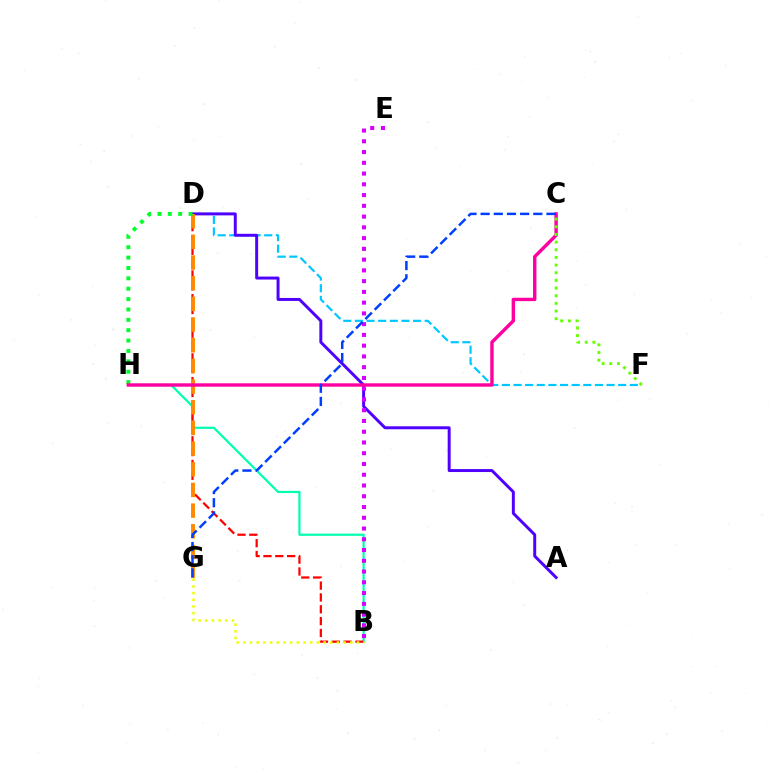{('D', 'F'): [{'color': '#00c7ff', 'line_style': 'dashed', 'thickness': 1.58}], ('A', 'D'): [{'color': '#4f00ff', 'line_style': 'solid', 'thickness': 2.13}], ('B', 'H'): [{'color': '#00ffaf', 'line_style': 'solid', 'thickness': 1.59}], ('B', 'D'): [{'color': '#ff0000', 'line_style': 'dashed', 'thickness': 1.61}], ('D', 'G'): [{'color': '#ff8800', 'line_style': 'dashed', 'thickness': 2.81}], ('D', 'H'): [{'color': '#00ff27', 'line_style': 'dotted', 'thickness': 2.82}], ('B', 'G'): [{'color': '#eeff00', 'line_style': 'dotted', 'thickness': 1.82}], ('B', 'E'): [{'color': '#d600ff', 'line_style': 'dotted', 'thickness': 2.92}], ('C', 'H'): [{'color': '#ff00a0', 'line_style': 'solid', 'thickness': 2.45}], ('C', 'F'): [{'color': '#66ff00', 'line_style': 'dotted', 'thickness': 2.08}], ('C', 'G'): [{'color': '#003fff', 'line_style': 'dashed', 'thickness': 1.79}]}